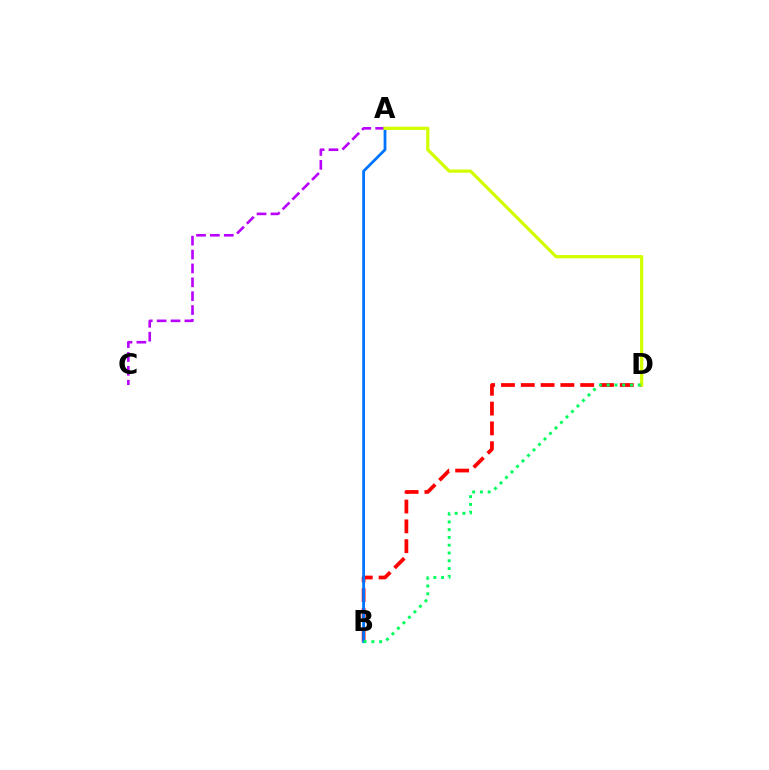{('A', 'C'): [{'color': '#b900ff', 'line_style': 'dashed', 'thickness': 1.89}], ('B', 'D'): [{'color': '#ff0000', 'line_style': 'dashed', 'thickness': 2.69}, {'color': '#00ff5c', 'line_style': 'dotted', 'thickness': 2.11}], ('A', 'B'): [{'color': '#0074ff', 'line_style': 'solid', 'thickness': 2.01}], ('A', 'D'): [{'color': '#d1ff00', 'line_style': 'solid', 'thickness': 2.32}]}